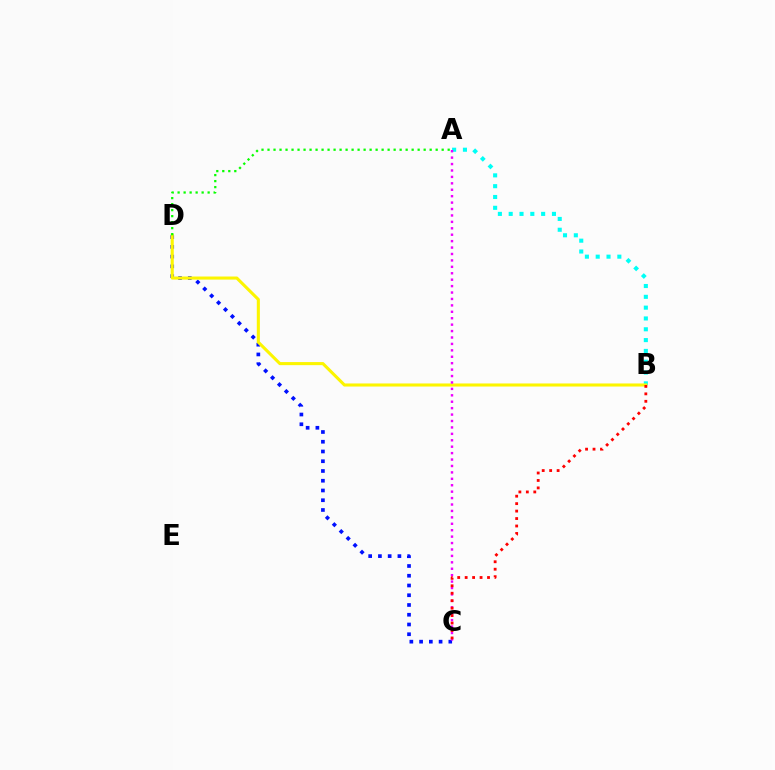{('A', 'B'): [{'color': '#00fff6', 'line_style': 'dotted', 'thickness': 2.94}], ('C', 'D'): [{'color': '#0010ff', 'line_style': 'dotted', 'thickness': 2.65}], ('B', 'D'): [{'color': '#fcf500', 'line_style': 'solid', 'thickness': 2.22}], ('A', 'C'): [{'color': '#ee00ff', 'line_style': 'dotted', 'thickness': 1.75}], ('B', 'C'): [{'color': '#ff0000', 'line_style': 'dotted', 'thickness': 2.03}], ('A', 'D'): [{'color': '#08ff00', 'line_style': 'dotted', 'thickness': 1.63}]}